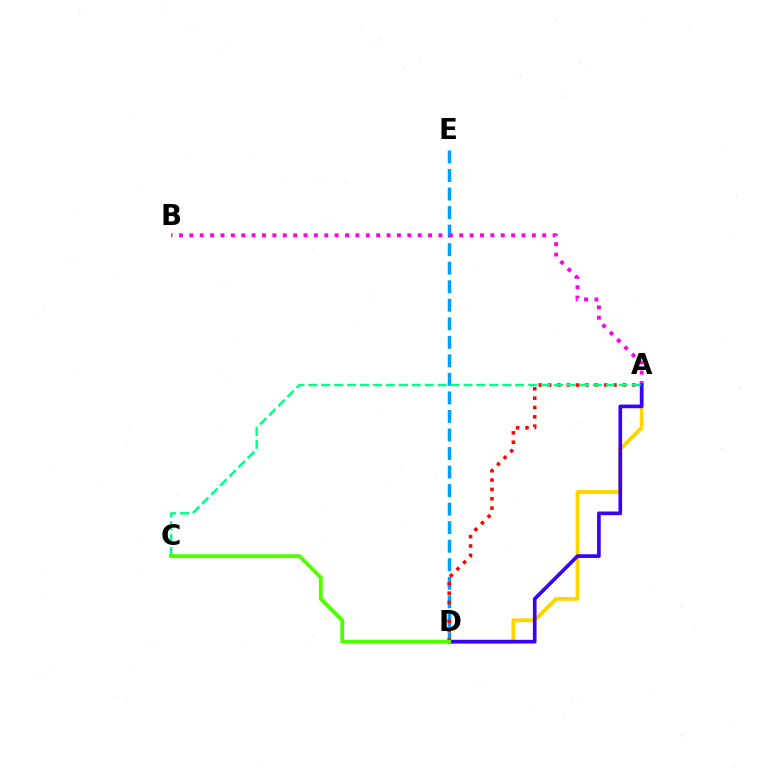{('A', 'D'): [{'color': '#ffd500', 'line_style': 'solid', 'thickness': 2.77}, {'color': '#3700ff', 'line_style': 'solid', 'thickness': 2.64}, {'color': '#ff0000', 'line_style': 'dotted', 'thickness': 2.54}], ('D', 'E'): [{'color': '#009eff', 'line_style': 'dashed', 'thickness': 2.52}], ('A', 'B'): [{'color': '#ff00ed', 'line_style': 'dotted', 'thickness': 2.82}], ('A', 'C'): [{'color': '#00ff86', 'line_style': 'dashed', 'thickness': 1.76}], ('C', 'D'): [{'color': '#4fff00', 'line_style': 'solid', 'thickness': 2.77}]}